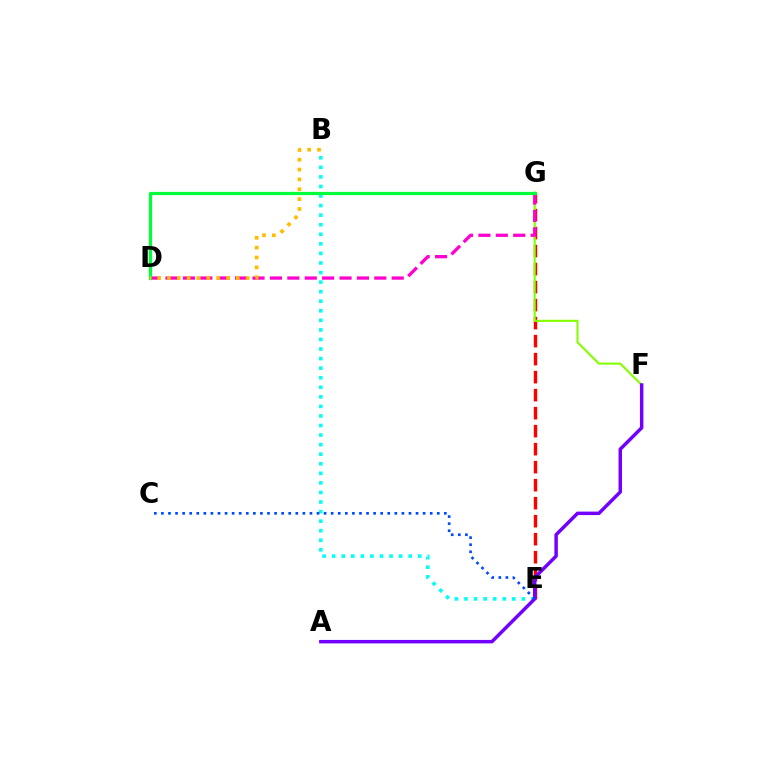{('E', 'G'): [{'color': '#ff0000', 'line_style': 'dashed', 'thickness': 2.45}], ('F', 'G'): [{'color': '#84ff00', 'line_style': 'solid', 'thickness': 1.52}], ('B', 'E'): [{'color': '#00fff6', 'line_style': 'dotted', 'thickness': 2.6}], ('D', 'G'): [{'color': '#ff00cf', 'line_style': 'dashed', 'thickness': 2.36}, {'color': '#00ff39', 'line_style': 'solid', 'thickness': 2.31}], ('A', 'F'): [{'color': '#7200ff', 'line_style': 'solid', 'thickness': 2.5}], ('C', 'E'): [{'color': '#004bff', 'line_style': 'dotted', 'thickness': 1.92}], ('B', 'D'): [{'color': '#ffbd00', 'line_style': 'dotted', 'thickness': 2.68}]}